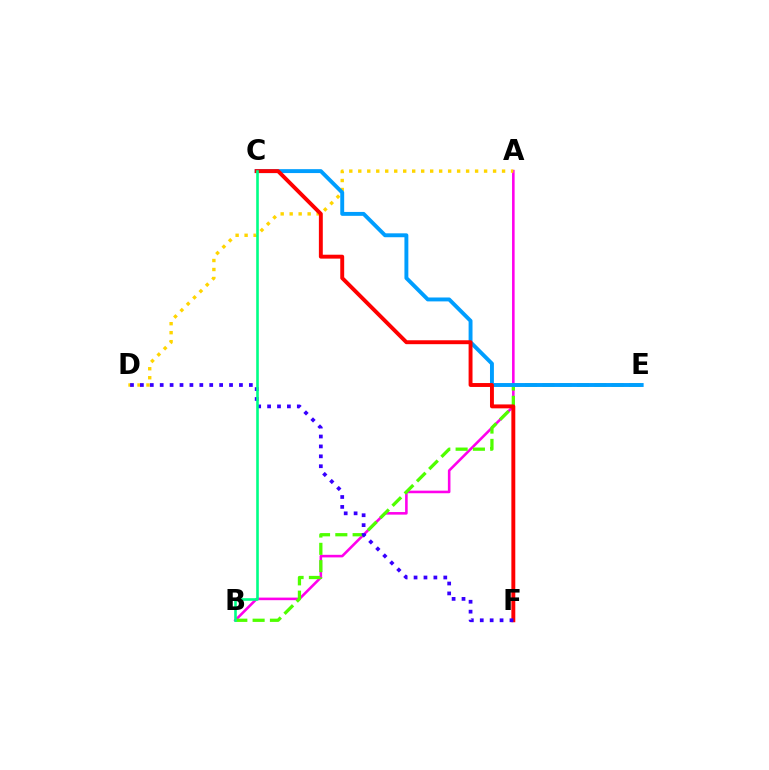{('A', 'B'): [{'color': '#ff00ed', 'line_style': 'solid', 'thickness': 1.86}], ('B', 'E'): [{'color': '#4fff00', 'line_style': 'dashed', 'thickness': 2.35}], ('A', 'D'): [{'color': '#ffd500', 'line_style': 'dotted', 'thickness': 2.44}], ('C', 'E'): [{'color': '#009eff', 'line_style': 'solid', 'thickness': 2.81}], ('C', 'F'): [{'color': '#ff0000', 'line_style': 'solid', 'thickness': 2.82}], ('D', 'F'): [{'color': '#3700ff', 'line_style': 'dotted', 'thickness': 2.69}], ('B', 'C'): [{'color': '#00ff86', 'line_style': 'solid', 'thickness': 1.88}]}